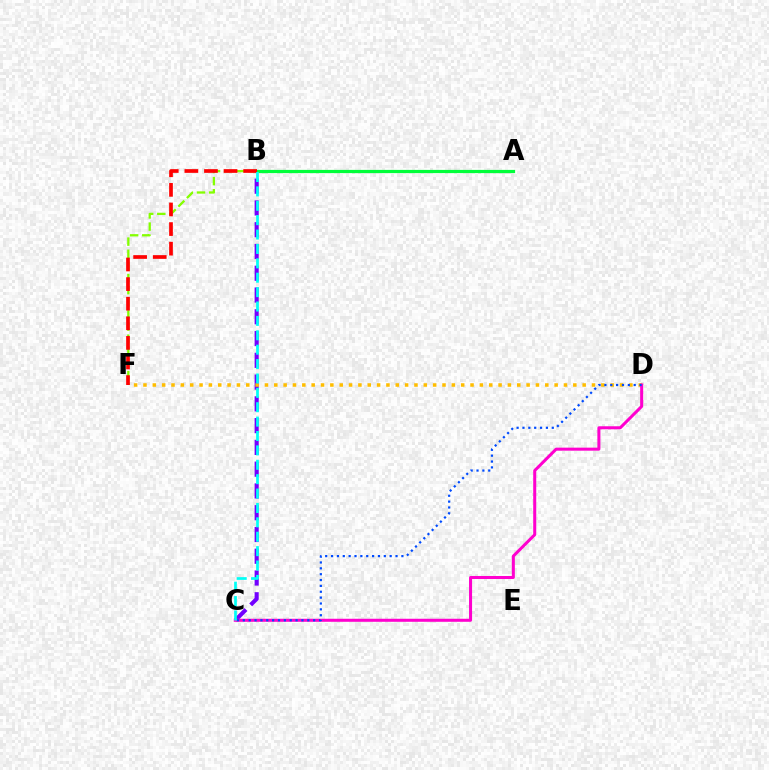{('B', 'C'): [{'color': '#7200ff', 'line_style': 'dashed', 'thickness': 2.96}, {'color': '#00fff6', 'line_style': 'dashed', 'thickness': 1.95}], ('D', 'F'): [{'color': '#ffbd00', 'line_style': 'dotted', 'thickness': 2.54}], ('C', 'D'): [{'color': '#ff00cf', 'line_style': 'solid', 'thickness': 2.18}, {'color': '#004bff', 'line_style': 'dotted', 'thickness': 1.59}], ('A', 'B'): [{'color': '#00ff39', 'line_style': 'solid', 'thickness': 2.32}], ('B', 'F'): [{'color': '#84ff00', 'line_style': 'dashed', 'thickness': 1.65}, {'color': '#ff0000', 'line_style': 'dashed', 'thickness': 2.66}]}